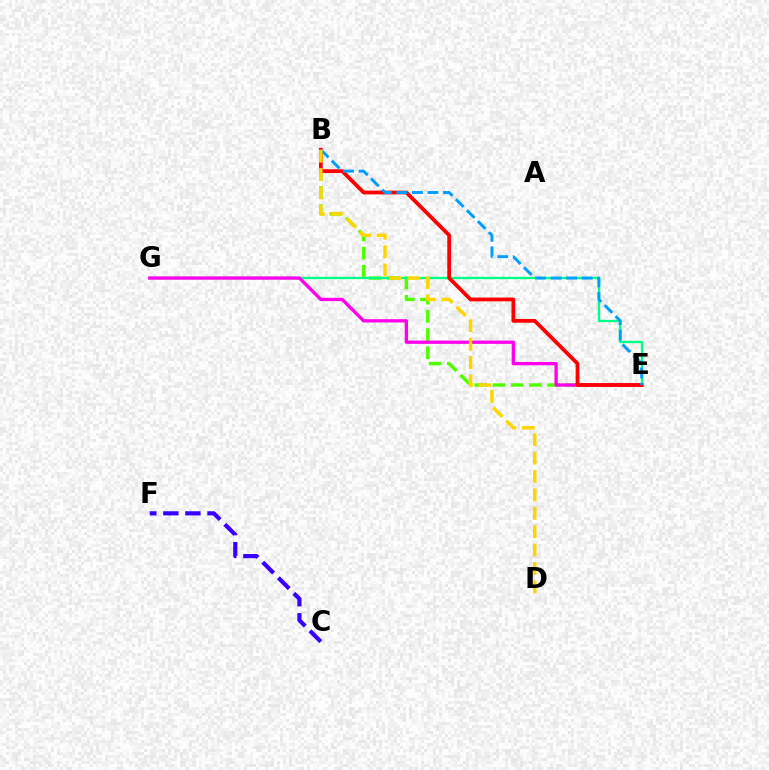{('B', 'E'): [{'color': '#4fff00', 'line_style': 'dashed', 'thickness': 2.47}, {'color': '#ff0000', 'line_style': 'solid', 'thickness': 2.71}, {'color': '#009eff', 'line_style': 'dashed', 'thickness': 2.11}], ('C', 'F'): [{'color': '#3700ff', 'line_style': 'dashed', 'thickness': 3.0}], ('E', 'G'): [{'color': '#00ff86', 'line_style': 'solid', 'thickness': 1.66}, {'color': '#ff00ed', 'line_style': 'solid', 'thickness': 2.37}], ('B', 'D'): [{'color': '#ffd500', 'line_style': 'dashed', 'thickness': 2.5}]}